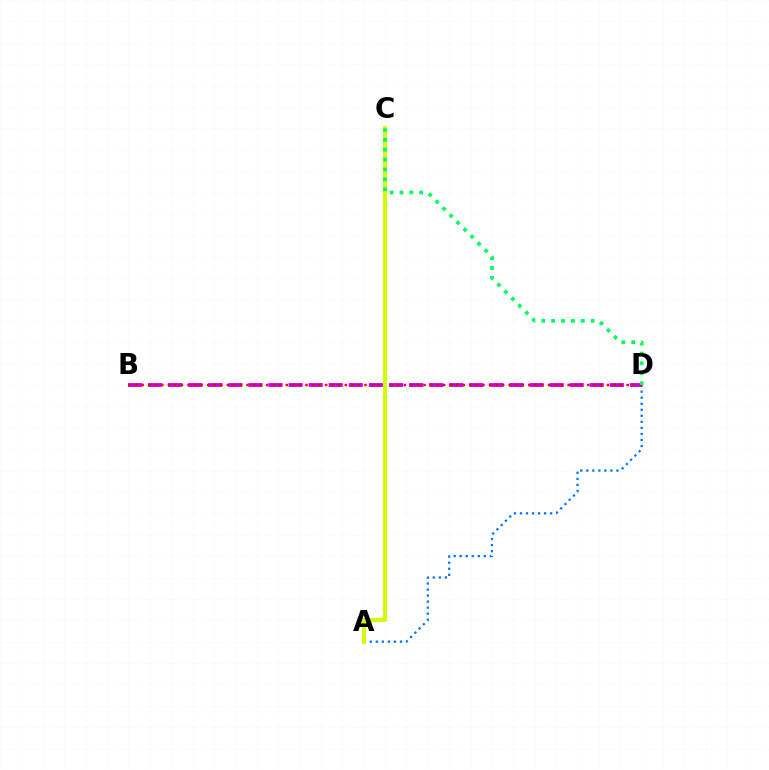{('A', 'D'): [{'color': '#0074ff', 'line_style': 'dotted', 'thickness': 1.64}], ('B', 'D'): [{'color': '#b900ff', 'line_style': 'dashed', 'thickness': 2.73}, {'color': '#ff0000', 'line_style': 'dotted', 'thickness': 1.78}], ('A', 'C'): [{'color': '#d1ff00', 'line_style': 'solid', 'thickness': 2.84}], ('C', 'D'): [{'color': '#00ff5c', 'line_style': 'dotted', 'thickness': 2.68}]}